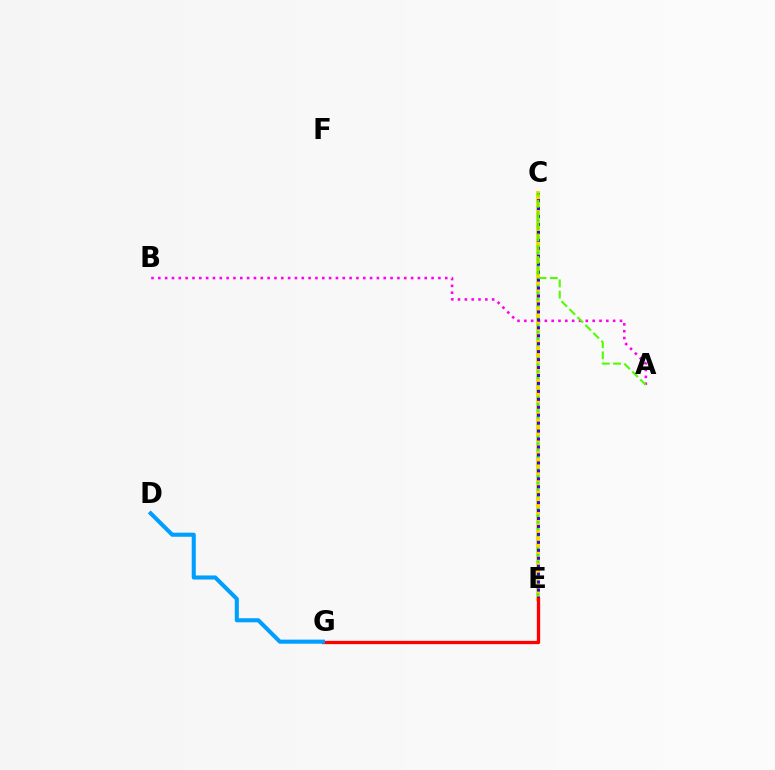{('C', 'E'): [{'color': '#ffd500', 'line_style': 'solid', 'thickness': 2.93}, {'color': '#00ff86', 'line_style': 'dotted', 'thickness': 1.78}, {'color': '#3700ff', 'line_style': 'dotted', 'thickness': 2.16}], ('A', 'B'): [{'color': '#ff00ed', 'line_style': 'dotted', 'thickness': 1.86}], ('A', 'C'): [{'color': '#4fff00', 'line_style': 'dashed', 'thickness': 1.53}], ('E', 'G'): [{'color': '#ff0000', 'line_style': 'solid', 'thickness': 2.38}], ('D', 'G'): [{'color': '#009eff', 'line_style': 'solid', 'thickness': 2.94}]}